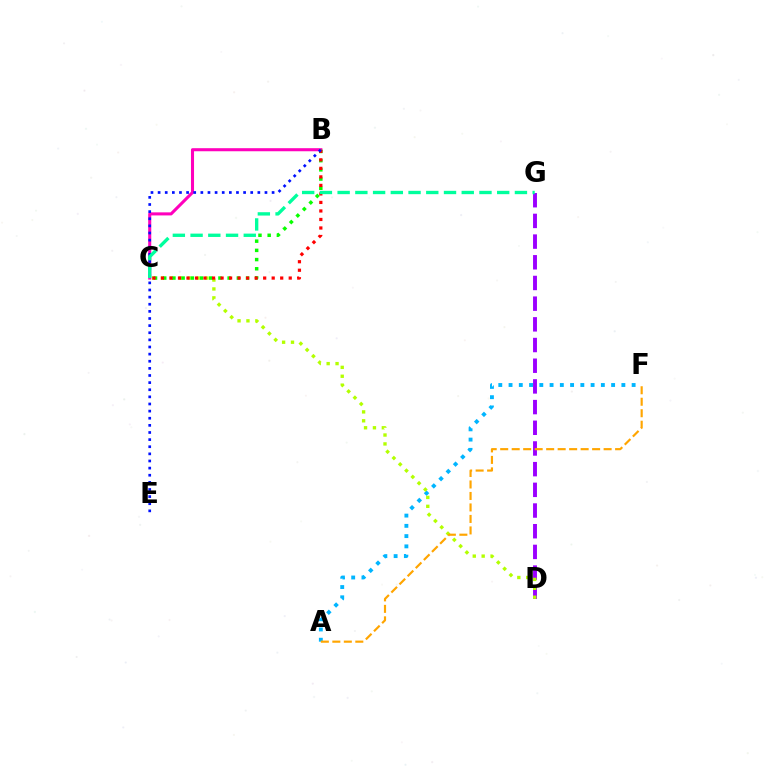{('D', 'G'): [{'color': '#9b00ff', 'line_style': 'dashed', 'thickness': 2.81}], ('A', 'F'): [{'color': '#00b5ff', 'line_style': 'dotted', 'thickness': 2.79}, {'color': '#ffa500', 'line_style': 'dashed', 'thickness': 1.56}], ('B', 'C'): [{'color': '#ff00bd', 'line_style': 'solid', 'thickness': 2.21}, {'color': '#08ff00', 'line_style': 'dotted', 'thickness': 2.5}, {'color': '#ff0000', 'line_style': 'dotted', 'thickness': 2.31}], ('C', 'D'): [{'color': '#b3ff00', 'line_style': 'dotted', 'thickness': 2.42}], ('B', 'E'): [{'color': '#0010ff', 'line_style': 'dotted', 'thickness': 1.94}], ('C', 'G'): [{'color': '#00ff9d', 'line_style': 'dashed', 'thickness': 2.41}]}